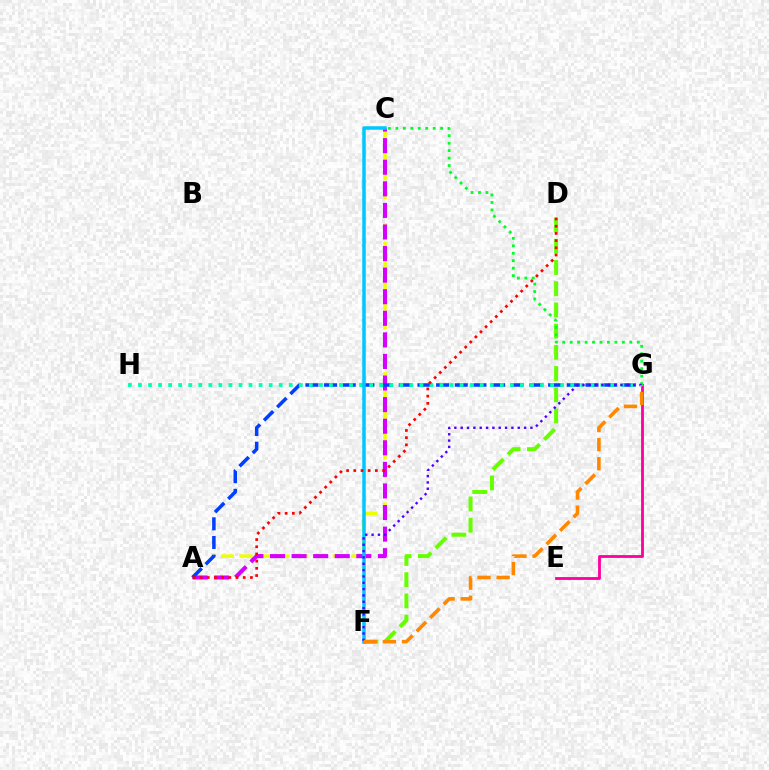{('E', 'G'): [{'color': '#ff00a0', 'line_style': 'solid', 'thickness': 2.03}], ('A', 'C'): [{'color': '#eeff00', 'line_style': 'dashed', 'thickness': 2.53}, {'color': '#d600ff', 'line_style': 'dashed', 'thickness': 2.93}], ('A', 'G'): [{'color': '#003fff', 'line_style': 'dashed', 'thickness': 2.54}], ('G', 'H'): [{'color': '#00ffaf', 'line_style': 'dotted', 'thickness': 2.73}], ('D', 'F'): [{'color': '#66ff00', 'line_style': 'dashed', 'thickness': 2.88}], ('C', 'F'): [{'color': '#00c7ff', 'line_style': 'solid', 'thickness': 2.53}], ('C', 'G'): [{'color': '#00ff27', 'line_style': 'dotted', 'thickness': 2.03}], ('F', 'G'): [{'color': '#4f00ff', 'line_style': 'dotted', 'thickness': 1.72}, {'color': '#ff8800', 'line_style': 'dashed', 'thickness': 2.6}], ('A', 'D'): [{'color': '#ff0000', 'line_style': 'dotted', 'thickness': 1.96}]}